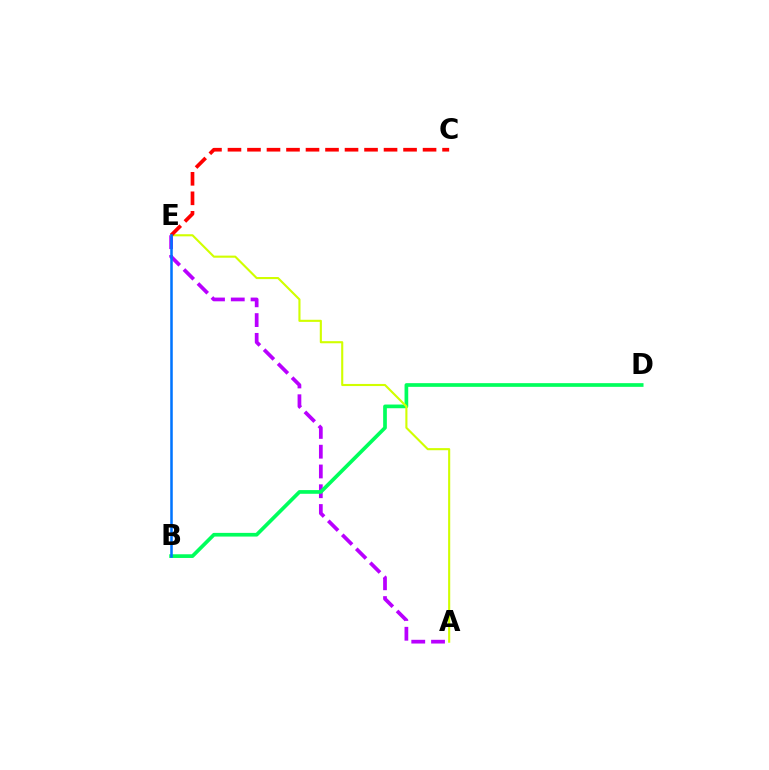{('A', 'E'): [{'color': '#b900ff', 'line_style': 'dashed', 'thickness': 2.69}, {'color': '#d1ff00', 'line_style': 'solid', 'thickness': 1.52}], ('B', 'D'): [{'color': '#00ff5c', 'line_style': 'solid', 'thickness': 2.66}], ('C', 'E'): [{'color': '#ff0000', 'line_style': 'dashed', 'thickness': 2.65}], ('B', 'E'): [{'color': '#0074ff', 'line_style': 'solid', 'thickness': 1.82}]}